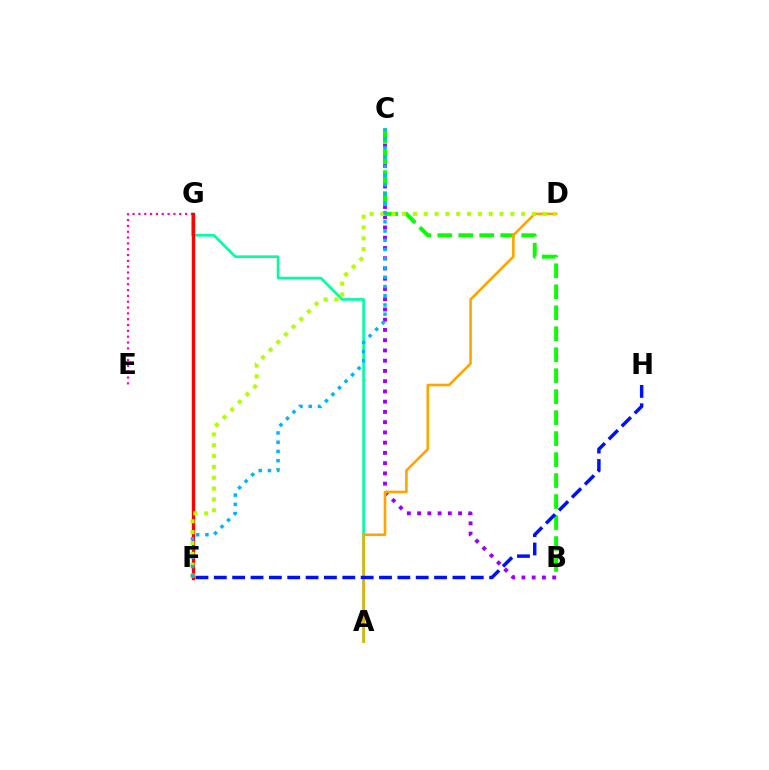{('B', 'C'): [{'color': '#9b00ff', 'line_style': 'dotted', 'thickness': 2.78}, {'color': '#08ff00', 'line_style': 'dashed', 'thickness': 2.85}], ('A', 'G'): [{'color': '#00ff9d', 'line_style': 'solid', 'thickness': 1.9}], ('E', 'G'): [{'color': '#ff00bd', 'line_style': 'dotted', 'thickness': 1.58}], ('F', 'G'): [{'color': '#ff0000', 'line_style': 'solid', 'thickness': 2.41}], ('A', 'D'): [{'color': '#ffa500', 'line_style': 'solid', 'thickness': 1.88}], ('D', 'F'): [{'color': '#b3ff00', 'line_style': 'dotted', 'thickness': 2.94}], ('C', 'F'): [{'color': '#00b5ff', 'line_style': 'dotted', 'thickness': 2.51}], ('F', 'H'): [{'color': '#0010ff', 'line_style': 'dashed', 'thickness': 2.49}]}